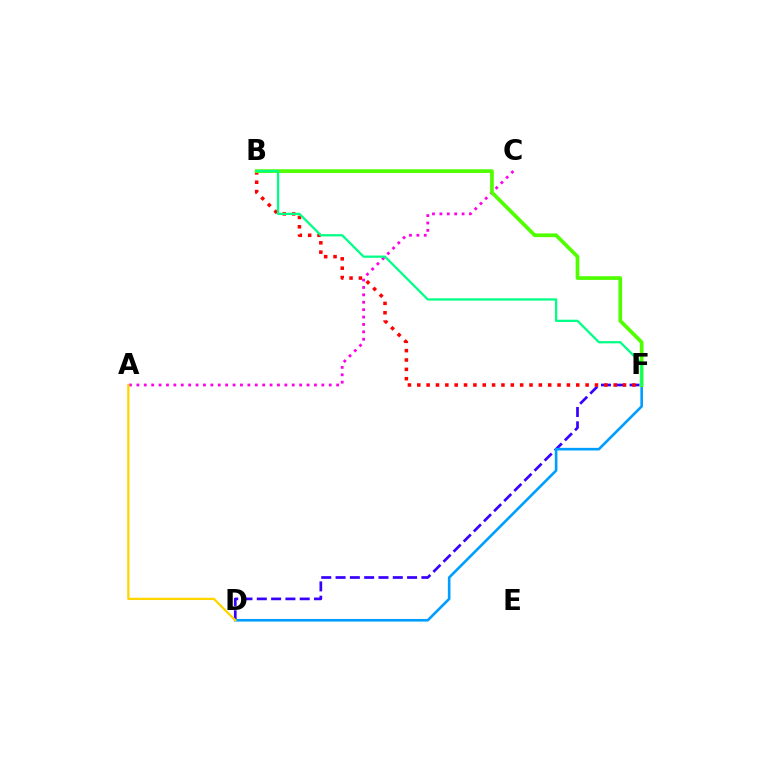{('A', 'C'): [{'color': '#ff00ed', 'line_style': 'dotted', 'thickness': 2.01}], ('D', 'F'): [{'color': '#3700ff', 'line_style': 'dashed', 'thickness': 1.94}, {'color': '#009eff', 'line_style': 'solid', 'thickness': 1.89}], ('B', 'F'): [{'color': '#ff0000', 'line_style': 'dotted', 'thickness': 2.54}, {'color': '#4fff00', 'line_style': 'solid', 'thickness': 2.67}, {'color': '#00ff86', 'line_style': 'solid', 'thickness': 1.63}], ('A', 'D'): [{'color': '#ffd500', 'line_style': 'solid', 'thickness': 1.63}]}